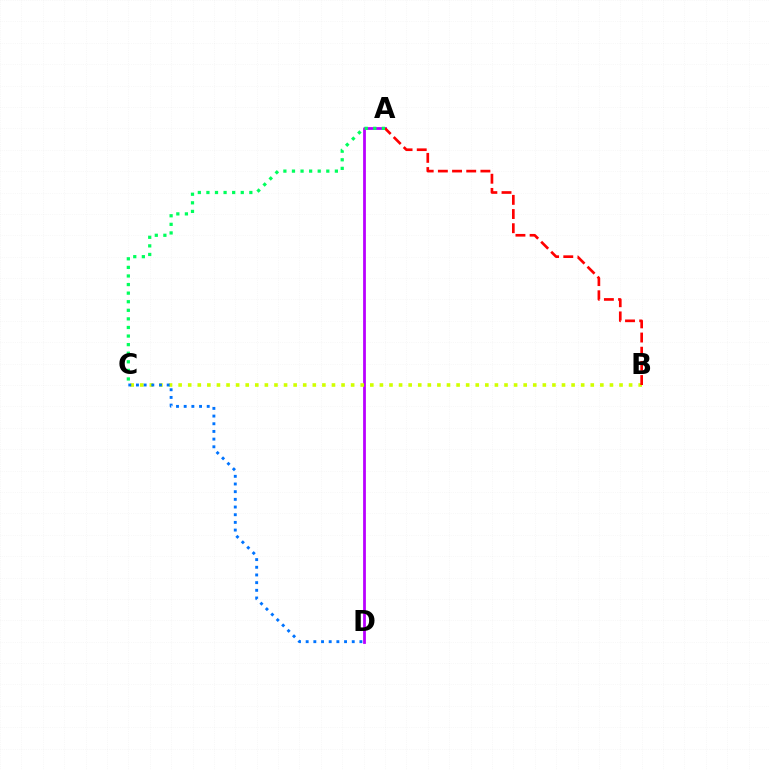{('A', 'D'): [{'color': '#b900ff', 'line_style': 'solid', 'thickness': 2.0}], ('B', 'C'): [{'color': '#d1ff00', 'line_style': 'dotted', 'thickness': 2.6}], ('A', 'B'): [{'color': '#ff0000', 'line_style': 'dashed', 'thickness': 1.93}], ('C', 'D'): [{'color': '#0074ff', 'line_style': 'dotted', 'thickness': 2.09}], ('A', 'C'): [{'color': '#00ff5c', 'line_style': 'dotted', 'thickness': 2.33}]}